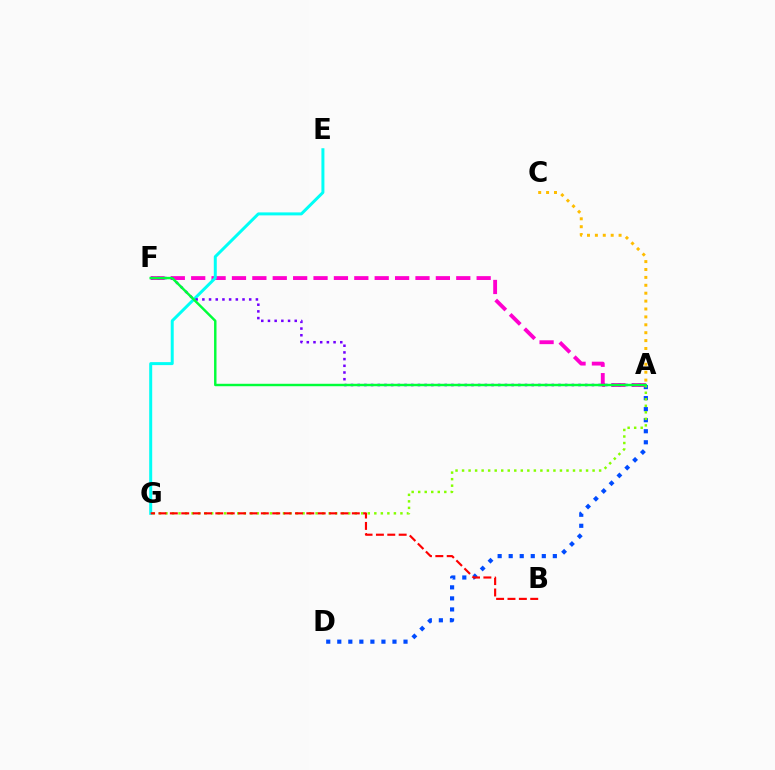{('A', 'D'): [{'color': '#004bff', 'line_style': 'dotted', 'thickness': 3.0}], ('A', 'F'): [{'color': '#ff00cf', 'line_style': 'dashed', 'thickness': 2.77}, {'color': '#7200ff', 'line_style': 'dotted', 'thickness': 1.82}, {'color': '#00ff39', 'line_style': 'solid', 'thickness': 1.76}], ('A', 'G'): [{'color': '#84ff00', 'line_style': 'dotted', 'thickness': 1.77}], ('E', 'G'): [{'color': '#00fff6', 'line_style': 'solid', 'thickness': 2.15}], ('B', 'G'): [{'color': '#ff0000', 'line_style': 'dashed', 'thickness': 1.55}], ('A', 'C'): [{'color': '#ffbd00', 'line_style': 'dotted', 'thickness': 2.15}]}